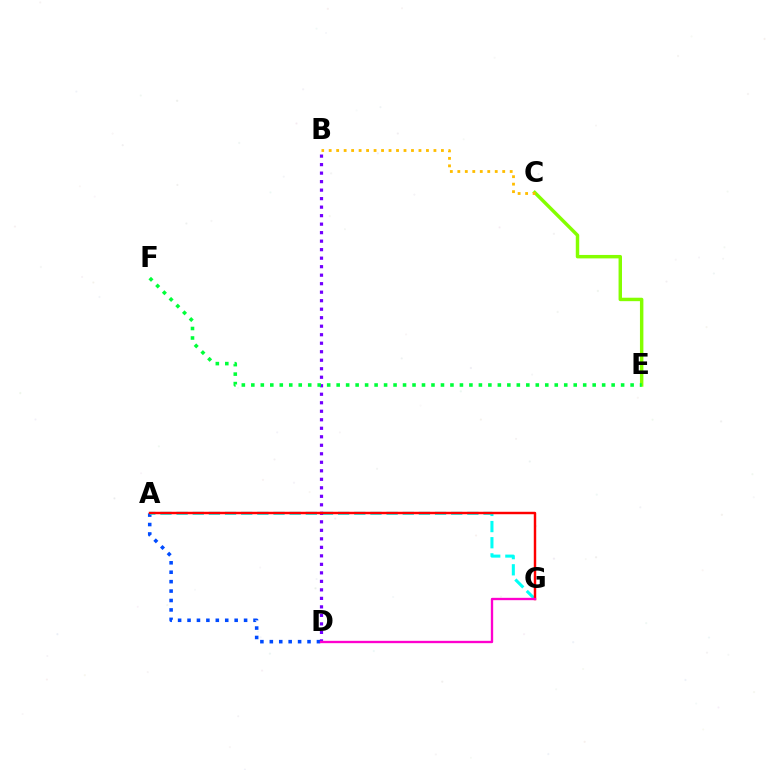{('A', 'D'): [{'color': '#004bff', 'line_style': 'dotted', 'thickness': 2.56}], ('A', 'G'): [{'color': '#00fff6', 'line_style': 'dashed', 'thickness': 2.19}, {'color': '#ff0000', 'line_style': 'solid', 'thickness': 1.76}], ('C', 'E'): [{'color': '#84ff00', 'line_style': 'solid', 'thickness': 2.48}], ('B', 'D'): [{'color': '#7200ff', 'line_style': 'dotted', 'thickness': 2.31}], ('E', 'F'): [{'color': '#00ff39', 'line_style': 'dotted', 'thickness': 2.58}], ('D', 'G'): [{'color': '#ff00cf', 'line_style': 'solid', 'thickness': 1.68}], ('B', 'C'): [{'color': '#ffbd00', 'line_style': 'dotted', 'thickness': 2.03}]}